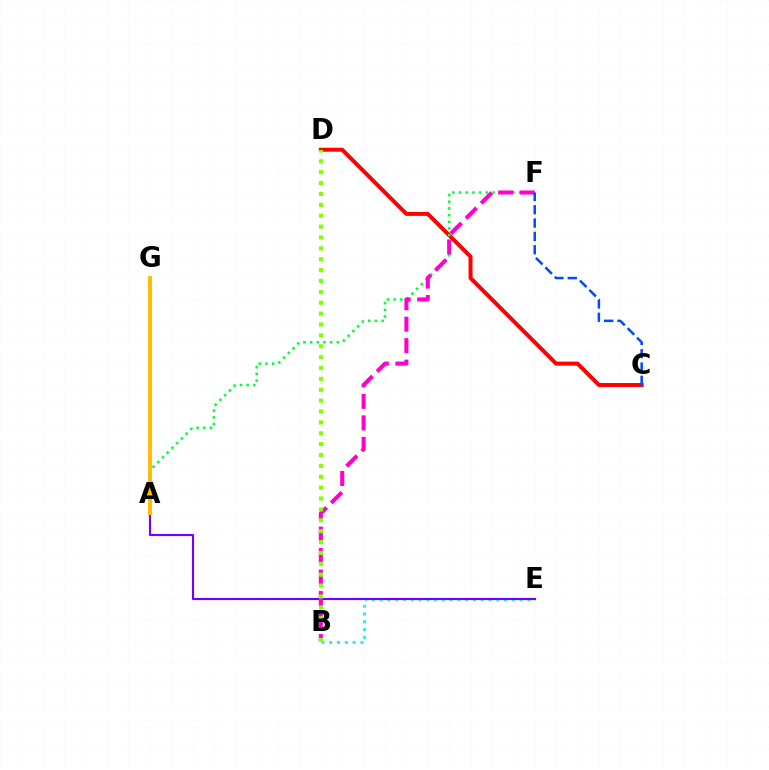{('B', 'E'): [{'color': '#00fff6', 'line_style': 'dotted', 'thickness': 2.11}], ('A', 'E'): [{'color': '#7200ff', 'line_style': 'solid', 'thickness': 1.54}], ('C', 'D'): [{'color': '#ff0000', 'line_style': 'solid', 'thickness': 2.87}], ('A', 'F'): [{'color': '#00ff39', 'line_style': 'dotted', 'thickness': 1.82}], ('B', 'F'): [{'color': '#ff00cf', 'line_style': 'dashed', 'thickness': 2.92}], ('A', 'G'): [{'color': '#ffbd00', 'line_style': 'solid', 'thickness': 2.83}], ('C', 'F'): [{'color': '#004bff', 'line_style': 'dashed', 'thickness': 1.81}], ('B', 'D'): [{'color': '#84ff00', 'line_style': 'dotted', 'thickness': 2.96}]}